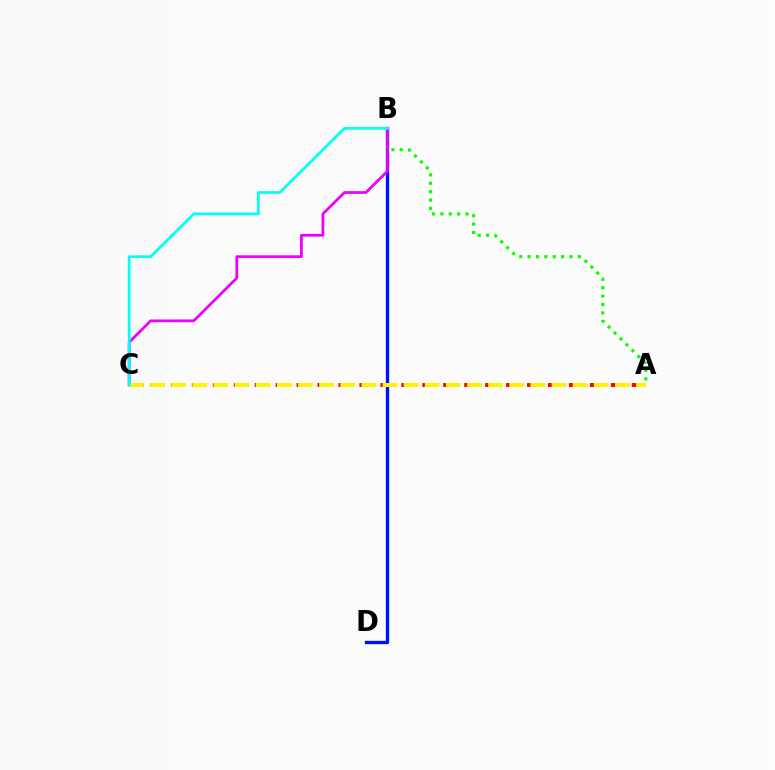{('A', 'C'): [{'color': '#ff0000', 'line_style': 'dashed', 'thickness': 2.85}, {'color': '#fcf500', 'line_style': 'dashed', 'thickness': 2.87}], ('B', 'D'): [{'color': '#0010ff', 'line_style': 'solid', 'thickness': 2.4}], ('A', 'B'): [{'color': '#08ff00', 'line_style': 'dotted', 'thickness': 2.28}], ('B', 'C'): [{'color': '#ee00ff', 'line_style': 'solid', 'thickness': 1.98}, {'color': '#00fff6', 'line_style': 'solid', 'thickness': 1.94}]}